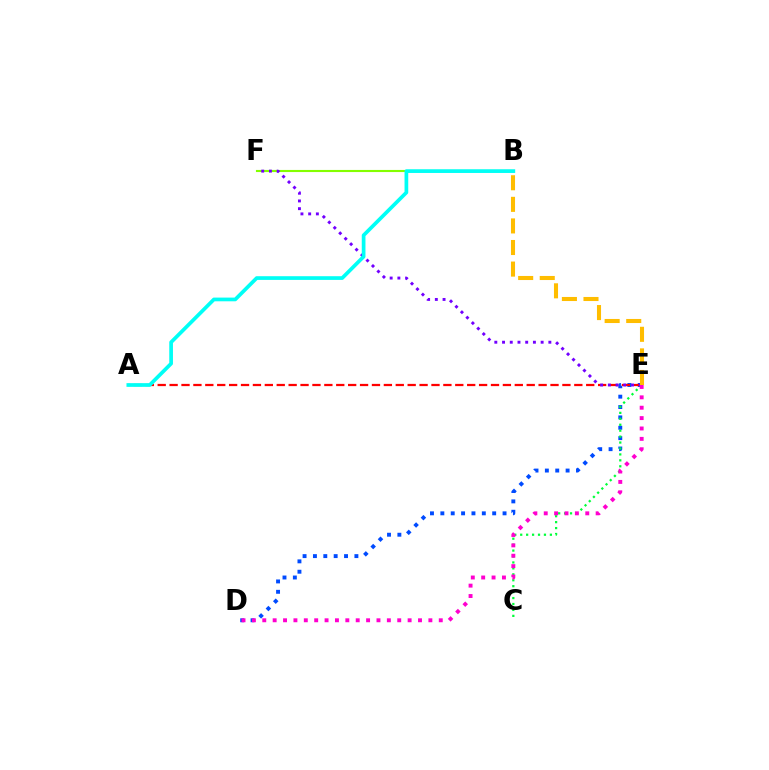{('D', 'E'): [{'color': '#004bff', 'line_style': 'dotted', 'thickness': 2.82}, {'color': '#ff00cf', 'line_style': 'dotted', 'thickness': 2.82}], ('A', 'E'): [{'color': '#ff0000', 'line_style': 'dashed', 'thickness': 1.62}], ('B', 'F'): [{'color': '#84ff00', 'line_style': 'solid', 'thickness': 1.52}], ('C', 'E'): [{'color': '#00ff39', 'line_style': 'dotted', 'thickness': 1.61}], ('E', 'F'): [{'color': '#7200ff', 'line_style': 'dotted', 'thickness': 2.1}], ('B', 'E'): [{'color': '#ffbd00', 'line_style': 'dashed', 'thickness': 2.93}], ('A', 'B'): [{'color': '#00fff6', 'line_style': 'solid', 'thickness': 2.67}]}